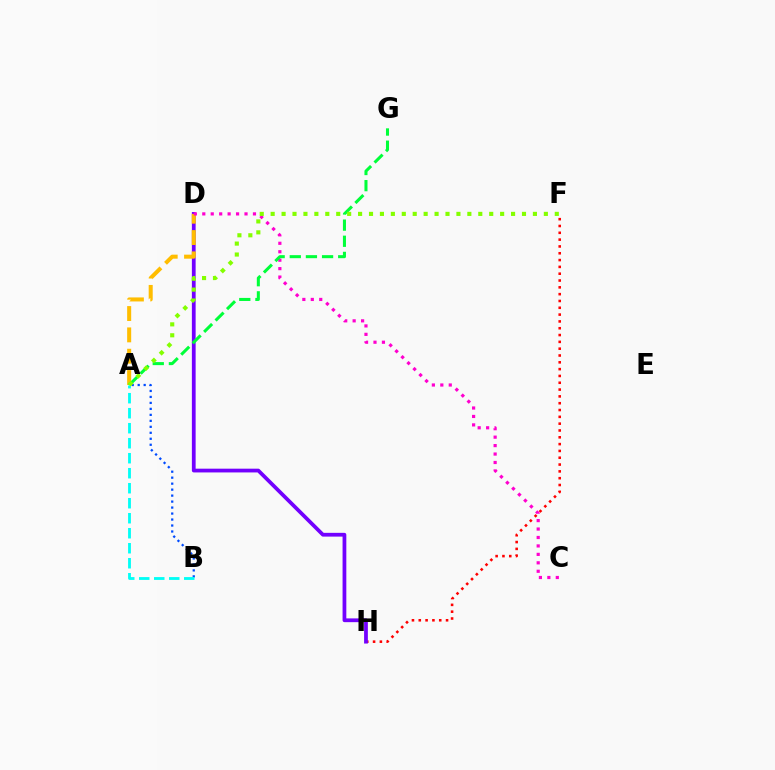{('F', 'H'): [{'color': '#ff0000', 'line_style': 'dotted', 'thickness': 1.85}], ('D', 'H'): [{'color': '#7200ff', 'line_style': 'solid', 'thickness': 2.71}], ('A', 'D'): [{'color': '#ffbd00', 'line_style': 'dashed', 'thickness': 2.9}], ('C', 'D'): [{'color': '#ff00cf', 'line_style': 'dotted', 'thickness': 2.29}], ('A', 'G'): [{'color': '#00ff39', 'line_style': 'dashed', 'thickness': 2.19}], ('A', 'B'): [{'color': '#004bff', 'line_style': 'dotted', 'thickness': 1.62}, {'color': '#00fff6', 'line_style': 'dashed', 'thickness': 2.04}], ('A', 'F'): [{'color': '#84ff00', 'line_style': 'dotted', 'thickness': 2.97}]}